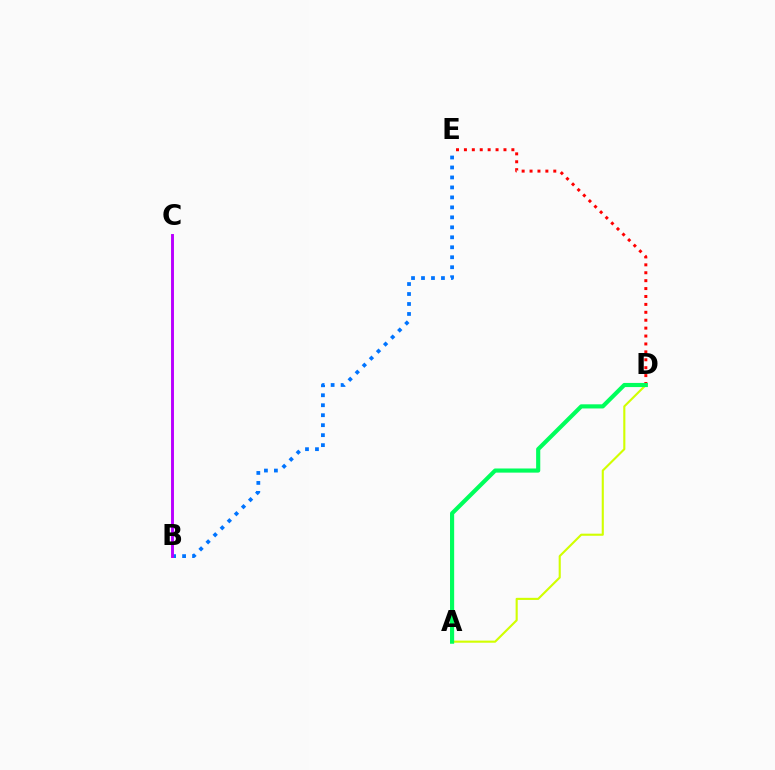{('A', 'D'): [{'color': '#d1ff00', 'line_style': 'solid', 'thickness': 1.52}, {'color': '#00ff5c', 'line_style': 'solid', 'thickness': 2.98}], ('D', 'E'): [{'color': '#ff0000', 'line_style': 'dotted', 'thickness': 2.15}], ('B', 'E'): [{'color': '#0074ff', 'line_style': 'dotted', 'thickness': 2.71}], ('B', 'C'): [{'color': '#b900ff', 'line_style': 'solid', 'thickness': 2.1}]}